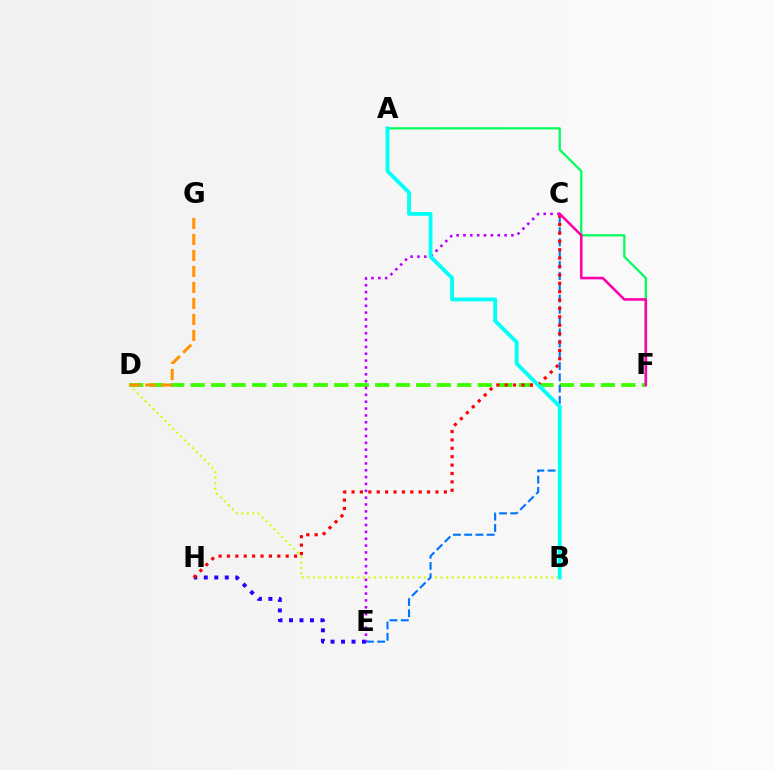{('E', 'H'): [{'color': '#2500ff', 'line_style': 'dotted', 'thickness': 2.85}], ('D', 'F'): [{'color': '#3dff00', 'line_style': 'dashed', 'thickness': 2.79}], ('B', 'D'): [{'color': '#d1ff00', 'line_style': 'dotted', 'thickness': 1.51}], ('C', 'E'): [{'color': '#0074ff', 'line_style': 'dashed', 'thickness': 1.53}, {'color': '#b900ff', 'line_style': 'dotted', 'thickness': 1.86}], ('C', 'H'): [{'color': '#ff0000', 'line_style': 'dotted', 'thickness': 2.28}], ('A', 'F'): [{'color': '#00ff5c', 'line_style': 'solid', 'thickness': 1.62}], ('D', 'G'): [{'color': '#ff9400', 'line_style': 'dashed', 'thickness': 2.17}], ('C', 'F'): [{'color': '#ff00ac', 'line_style': 'solid', 'thickness': 1.87}], ('A', 'B'): [{'color': '#00fff6', 'line_style': 'solid', 'thickness': 2.75}]}